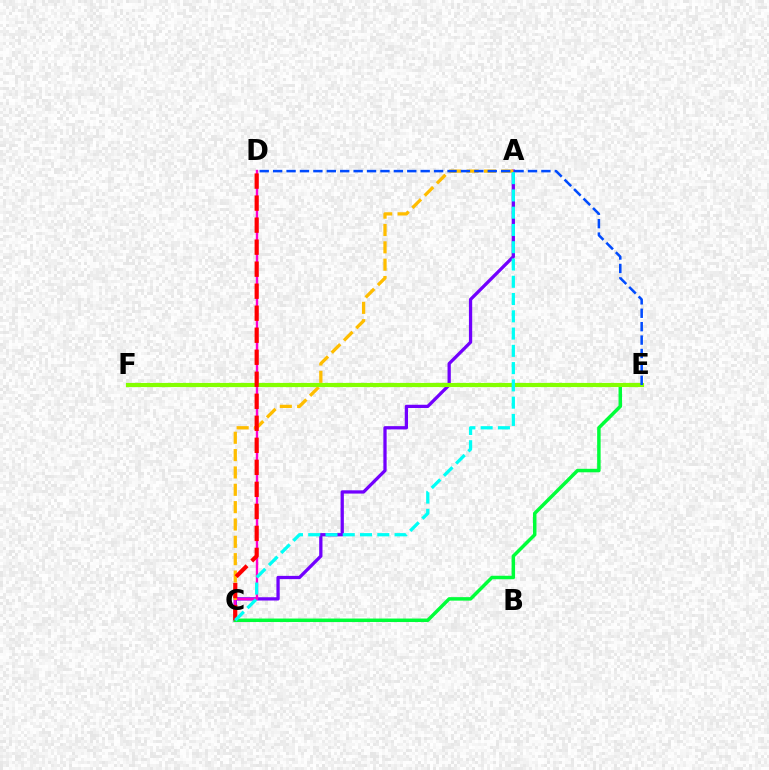{('A', 'C'): [{'color': '#7200ff', 'line_style': 'solid', 'thickness': 2.35}, {'color': '#ffbd00', 'line_style': 'dashed', 'thickness': 2.36}, {'color': '#00fff6', 'line_style': 'dashed', 'thickness': 2.35}], ('C', 'D'): [{'color': '#ff00cf', 'line_style': 'solid', 'thickness': 1.72}, {'color': '#ff0000', 'line_style': 'dashed', 'thickness': 2.99}], ('C', 'E'): [{'color': '#00ff39', 'line_style': 'solid', 'thickness': 2.51}], ('E', 'F'): [{'color': '#84ff00', 'line_style': 'solid', 'thickness': 3.0}], ('D', 'E'): [{'color': '#004bff', 'line_style': 'dashed', 'thickness': 1.82}]}